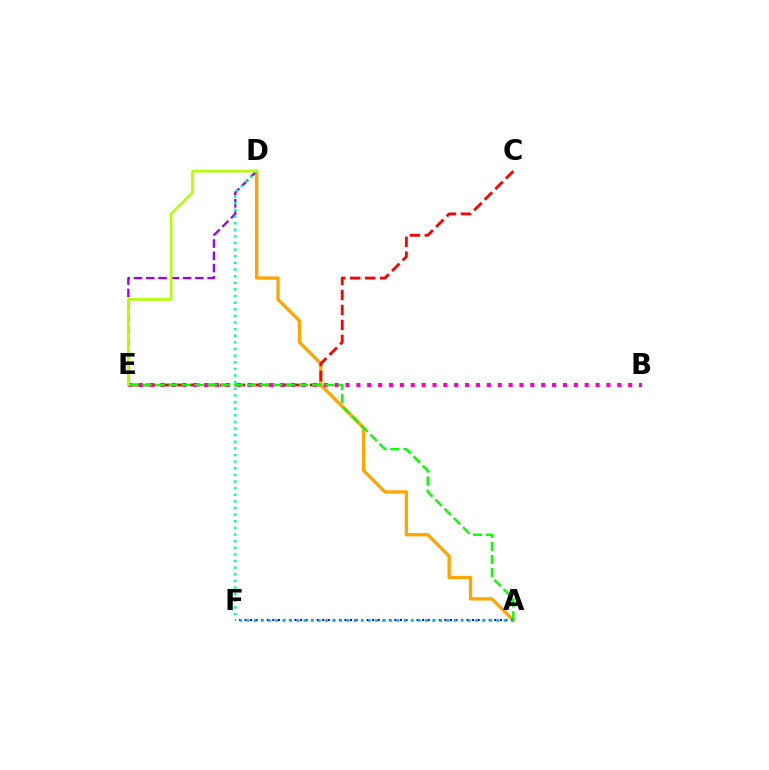{('A', 'D'): [{'color': '#ffa500', 'line_style': 'solid', 'thickness': 2.39}], ('A', 'F'): [{'color': '#0010ff', 'line_style': 'dotted', 'thickness': 1.51}, {'color': '#00b5ff', 'line_style': 'dotted', 'thickness': 1.94}], ('C', 'E'): [{'color': '#ff0000', 'line_style': 'dashed', 'thickness': 2.03}], ('B', 'E'): [{'color': '#ff00bd', 'line_style': 'dotted', 'thickness': 2.95}], ('D', 'E'): [{'color': '#9b00ff', 'line_style': 'dashed', 'thickness': 1.67}, {'color': '#b3ff00', 'line_style': 'solid', 'thickness': 1.92}], ('A', 'E'): [{'color': '#08ff00', 'line_style': 'dashed', 'thickness': 1.77}], ('D', 'F'): [{'color': '#00ff9d', 'line_style': 'dotted', 'thickness': 1.8}]}